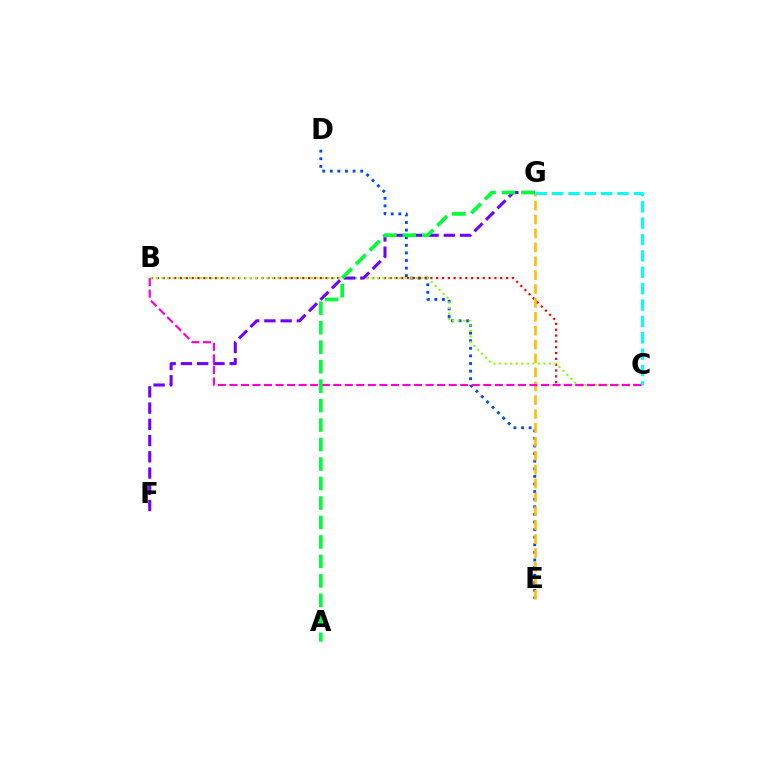{('D', 'E'): [{'color': '#004bff', 'line_style': 'dotted', 'thickness': 2.06}], ('B', 'C'): [{'color': '#ff0000', 'line_style': 'dotted', 'thickness': 1.58}, {'color': '#84ff00', 'line_style': 'dotted', 'thickness': 1.5}, {'color': '#ff00cf', 'line_style': 'dashed', 'thickness': 1.57}], ('E', 'G'): [{'color': '#ffbd00', 'line_style': 'dashed', 'thickness': 1.89}], ('C', 'G'): [{'color': '#00fff6', 'line_style': 'dashed', 'thickness': 2.22}], ('F', 'G'): [{'color': '#7200ff', 'line_style': 'dashed', 'thickness': 2.21}], ('A', 'G'): [{'color': '#00ff39', 'line_style': 'dashed', 'thickness': 2.65}]}